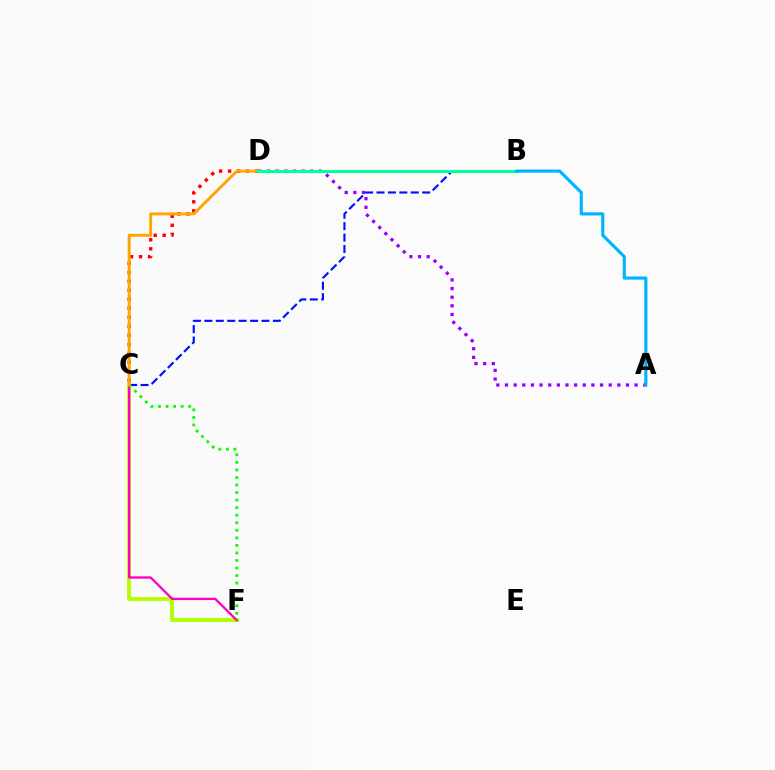{('C', 'F'): [{'color': '#b3ff00', 'line_style': 'solid', 'thickness': 2.82}, {'color': '#ff00bd', 'line_style': 'solid', 'thickness': 1.66}, {'color': '#08ff00', 'line_style': 'dotted', 'thickness': 2.05}], ('A', 'D'): [{'color': '#9b00ff', 'line_style': 'dotted', 'thickness': 2.35}], ('B', 'C'): [{'color': '#0010ff', 'line_style': 'dashed', 'thickness': 1.55}], ('C', 'D'): [{'color': '#ff0000', 'line_style': 'dotted', 'thickness': 2.45}, {'color': '#ffa500', 'line_style': 'solid', 'thickness': 2.09}], ('B', 'D'): [{'color': '#00ff9d', 'line_style': 'solid', 'thickness': 2.22}], ('A', 'B'): [{'color': '#00b5ff', 'line_style': 'solid', 'thickness': 2.27}]}